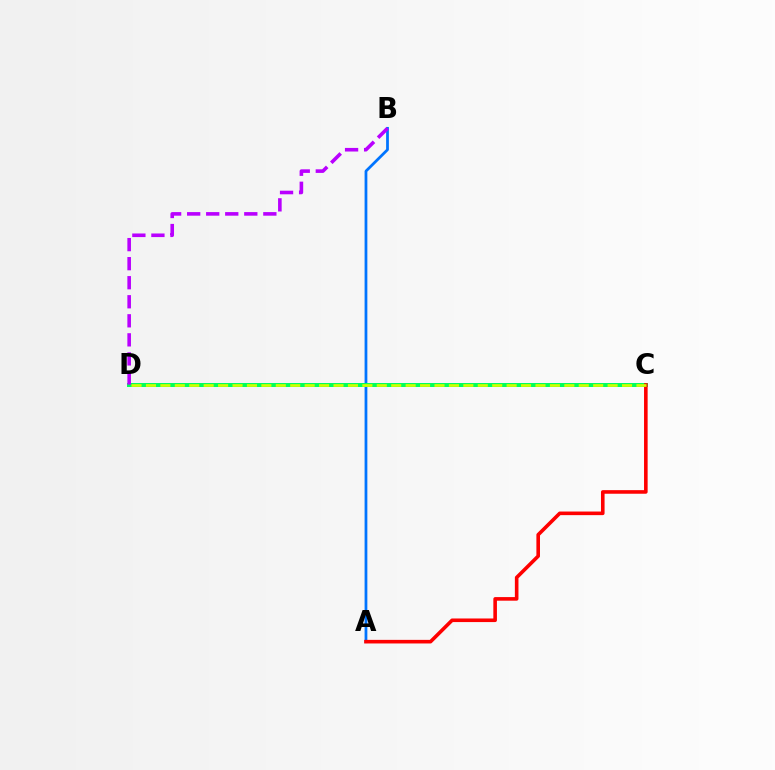{('A', 'B'): [{'color': '#0074ff', 'line_style': 'solid', 'thickness': 1.99}], ('C', 'D'): [{'color': '#00ff5c', 'line_style': 'solid', 'thickness': 2.86}, {'color': '#d1ff00', 'line_style': 'dashed', 'thickness': 1.96}], ('B', 'D'): [{'color': '#b900ff', 'line_style': 'dashed', 'thickness': 2.59}], ('A', 'C'): [{'color': '#ff0000', 'line_style': 'solid', 'thickness': 2.59}]}